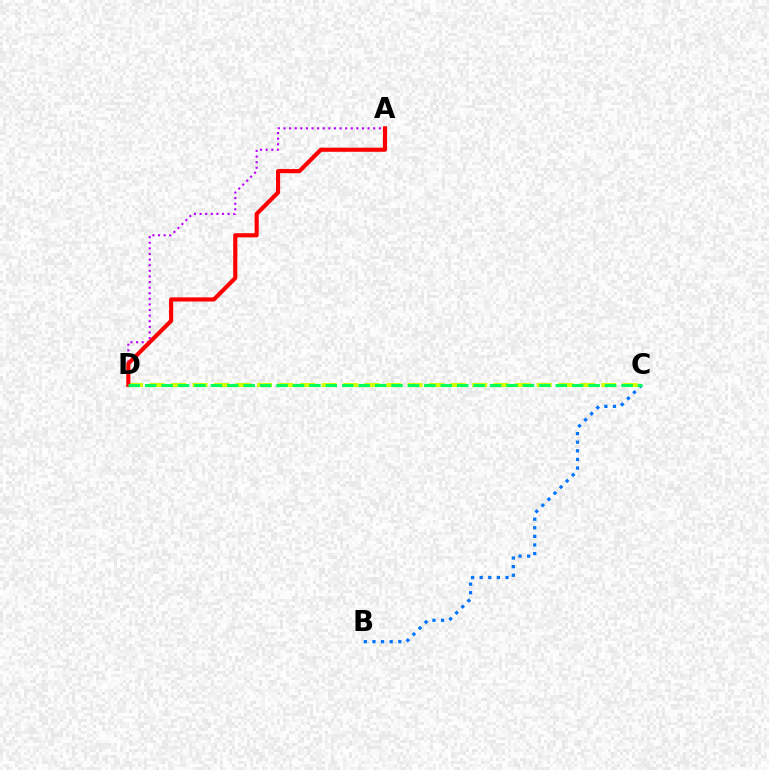{('A', 'D'): [{'color': '#b900ff', 'line_style': 'dotted', 'thickness': 1.52}, {'color': '#ff0000', 'line_style': 'solid', 'thickness': 2.97}], ('B', 'C'): [{'color': '#0074ff', 'line_style': 'dotted', 'thickness': 2.34}], ('C', 'D'): [{'color': '#d1ff00', 'line_style': 'dashed', 'thickness': 2.92}, {'color': '#00ff5c', 'line_style': 'dashed', 'thickness': 2.23}]}